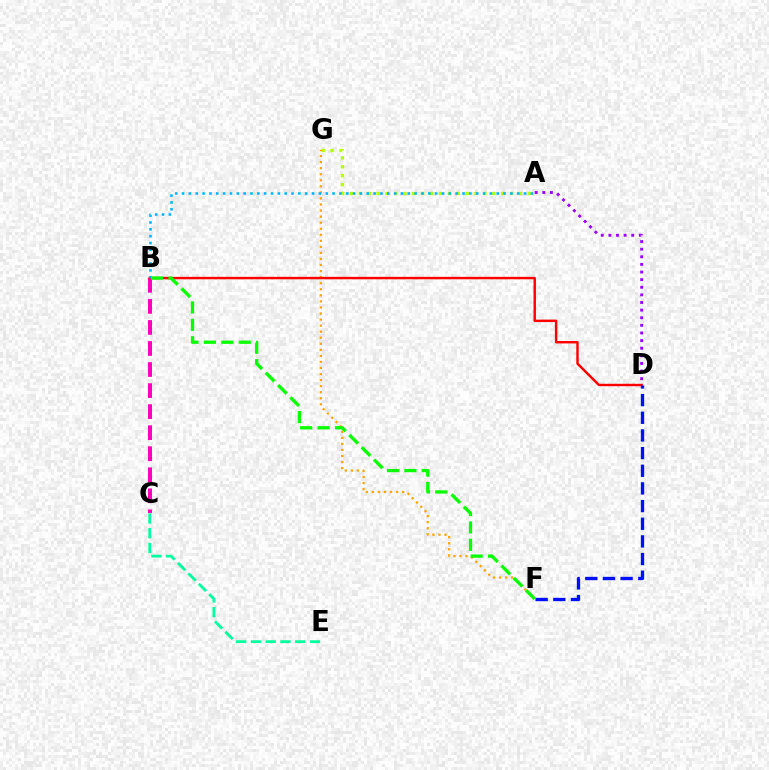{('A', 'G'): [{'color': '#b3ff00', 'line_style': 'dotted', 'thickness': 2.42}], ('B', 'C'): [{'color': '#ff00bd', 'line_style': 'dashed', 'thickness': 2.86}], ('F', 'G'): [{'color': '#ffa500', 'line_style': 'dotted', 'thickness': 1.64}], ('B', 'D'): [{'color': '#ff0000', 'line_style': 'solid', 'thickness': 1.75}], ('D', 'F'): [{'color': '#0010ff', 'line_style': 'dashed', 'thickness': 2.4}], ('A', 'B'): [{'color': '#00b5ff', 'line_style': 'dotted', 'thickness': 1.86}], ('C', 'E'): [{'color': '#00ff9d', 'line_style': 'dashed', 'thickness': 2.0}], ('B', 'F'): [{'color': '#08ff00', 'line_style': 'dashed', 'thickness': 2.37}], ('A', 'D'): [{'color': '#9b00ff', 'line_style': 'dotted', 'thickness': 2.07}]}